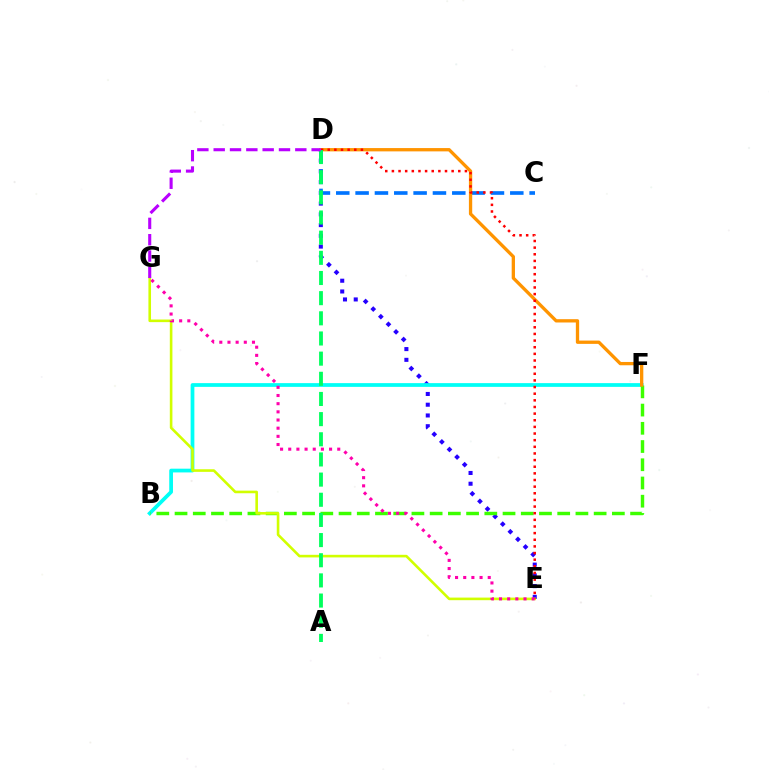{('D', 'E'): [{'color': '#2500ff', 'line_style': 'dotted', 'thickness': 2.92}, {'color': '#ff0000', 'line_style': 'dotted', 'thickness': 1.8}], ('B', 'F'): [{'color': '#00fff6', 'line_style': 'solid', 'thickness': 2.69}, {'color': '#3dff00', 'line_style': 'dashed', 'thickness': 2.48}], ('C', 'D'): [{'color': '#0074ff', 'line_style': 'dashed', 'thickness': 2.63}], ('D', 'F'): [{'color': '#ff9400', 'line_style': 'solid', 'thickness': 2.38}], ('E', 'G'): [{'color': '#d1ff00', 'line_style': 'solid', 'thickness': 1.88}, {'color': '#ff00ac', 'line_style': 'dotted', 'thickness': 2.22}], ('A', 'D'): [{'color': '#00ff5c', 'line_style': 'dashed', 'thickness': 2.74}], ('D', 'G'): [{'color': '#b900ff', 'line_style': 'dashed', 'thickness': 2.22}]}